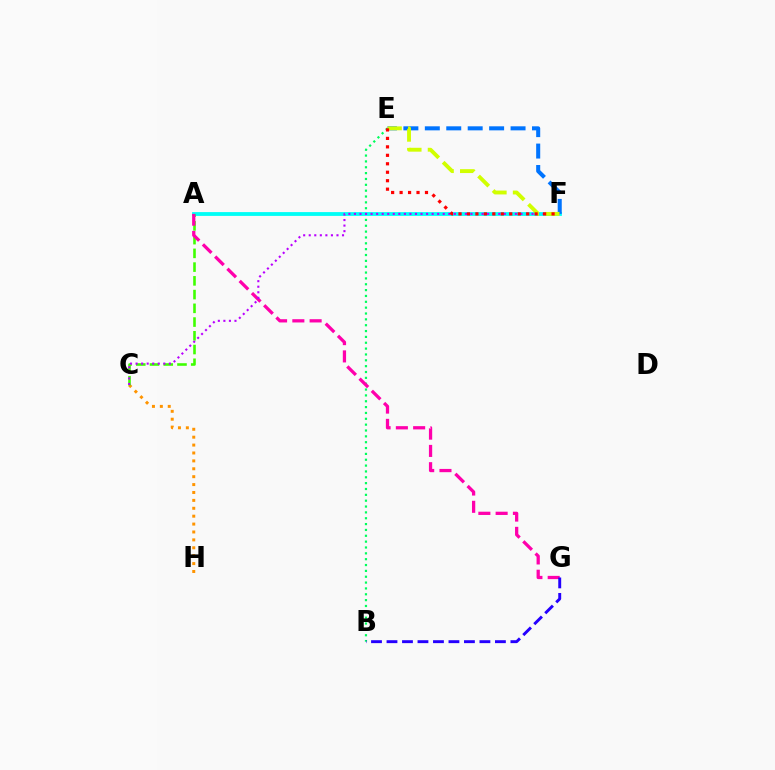{('B', 'E'): [{'color': '#00ff5c', 'line_style': 'dotted', 'thickness': 1.59}], ('A', 'F'): [{'color': '#00fff6', 'line_style': 'solid', 'thickness': 2.74}], ('C', 'H'): [{'color': '#ff9400', 'line_style': 'dotted', 'thickness': 2.15}], ('A', 'C'): [{'color': '#3dff00', 'line_style': 'dashed', 'thickness': 1.87}], ('E', 'F'): [{'color': '#0074ff', 'line_style': 'dashed', 'thickness': 2.91}, {'color': '#d1ff00', 'line_style': 'dashed', 'thickness': 2.79}, {'color': '#ff0000', 'line_style': 'dotted', 'thickness': 2.3}], ('A', 'G'): [{'color': '#ff00ac', 'line_style': 'dashed', 'thickness': 2.35}], ('C', 'F'): [{'color': '#b900ff', 'line_style': 'dotted', 'thickness': 1.51}], ('B', 'G'): [{'color': '#2500ff', 'line_style': 'dashed', 'thickness': 2.1}]}